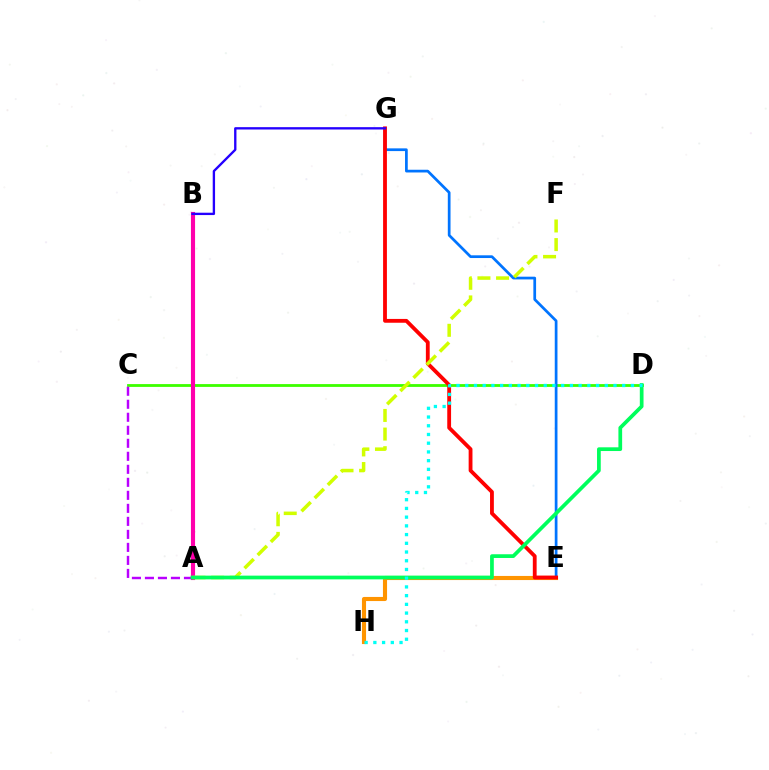{('C', 'D'): [{'color': '#3dff00', 'line_style': 'solid', 'thickness': 2.02}], ('E', 'H'): [{'color': '#ff9400', 'line_style': 'solid', 'thickness': 2.96}], ('E', 'G'): [{'color': '#0074ff', 'line_style': 'solid', 'thickness': 1.96}, {'color': '#ff0000', 'line_style': 'solid', 'thickness': 2.75}], ('A', 'B'): [{'color': '#ff00ac', 'line_style': 'solid', 'thickness': 2.97}], ('B', 'G'): [{'color': '#2500ff', 'line_style': 'solid', 'thickness': 1.69}], ('A', 'F'): [{'color': '#d1ff00', 'line_style': 'dashed', 'thickness': 2.53}], ('A', 'C'): [{'color': '#b900ff', 'line_style': 'dashed', 'thickness': 1.77}], ('A', 'D'): [{'color': '#00ff5c', 'line_style': 'solid', 'thickness': 2.68}], ('D', 'H'): [{'color': '#00fff6', 'line_style': 'dotted', 'thickness': 2.37}]}